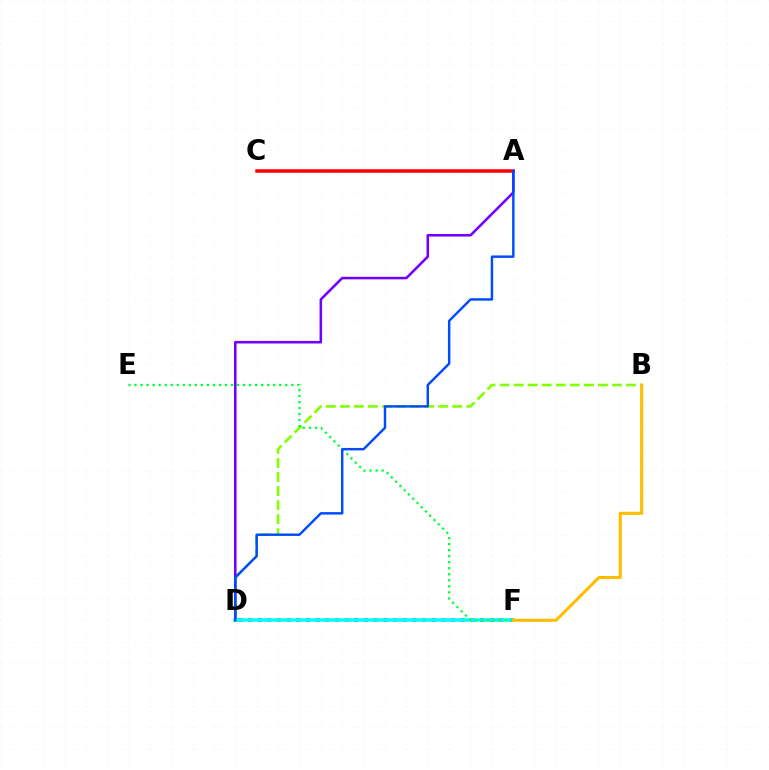{('A', 'C'): [{'color': '#ff0000', 'line_style': 'solid', 'thickness': 2.53}], ('B', 'D'): [{'color': '#84ff00', 'line_style': 'dashed', 'thickness': 1.91}], ('D', 'F'): [{'color': '#ff00cf', 'line_style': 'dotted', 'thickness': 2.63}, {'color': '#00fff6', 'line_style': 'solid', 'thickness': 2.54}], ('A', 'D'): [{'color': '#7200ff', 'line_style': 'solid', 'thickness': 1.84}, {'color': '#004bff', 'line_style': 'solid', 'thickness': 1.75}], ('E', 'F'): [{'color': '#00ff39', 'line_style': 'dotted', 'thickness': 1.64}], ('B', 'F'): [{'color': '#ffbd00', 'line_style': 'solid', 'thickness': 2.22}]}